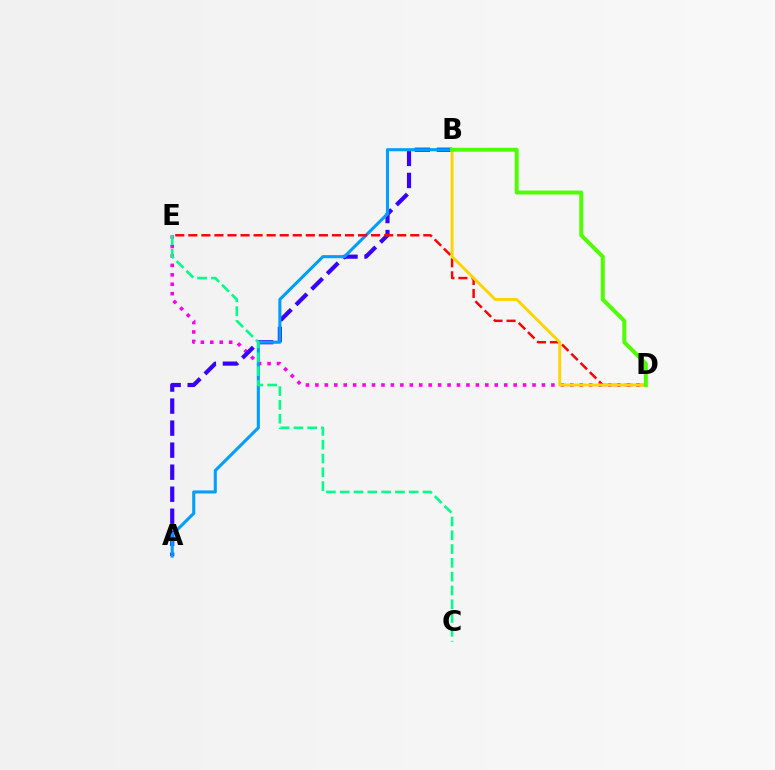{('D', 'E'): [{'color': '#ff00ed', 'line_style': 'dotted', 'thickness': 2.57}, {'color': '#ff0000', 'line_style': 'dashed', 'thickness': 1.77}], ('A', 'B'): [{'color': '#3700ff', 'line_style': 'dashed', 'thickness': 2.99}, {'color': '#009eff', 'line_style': 'solid', 'thickness': 2.22}], ('B', 'D'): [{'color': '#ffd500', 'line_style': 'solid', 'thickness': 2.09}, {'color': '#4fff00', 'line_style': 'solid', 'thickness': 2.85}], ('C', 'E'): [{'color': '#00ff86', 'line_style': 'dashed', 'thickness': 1.88}]}